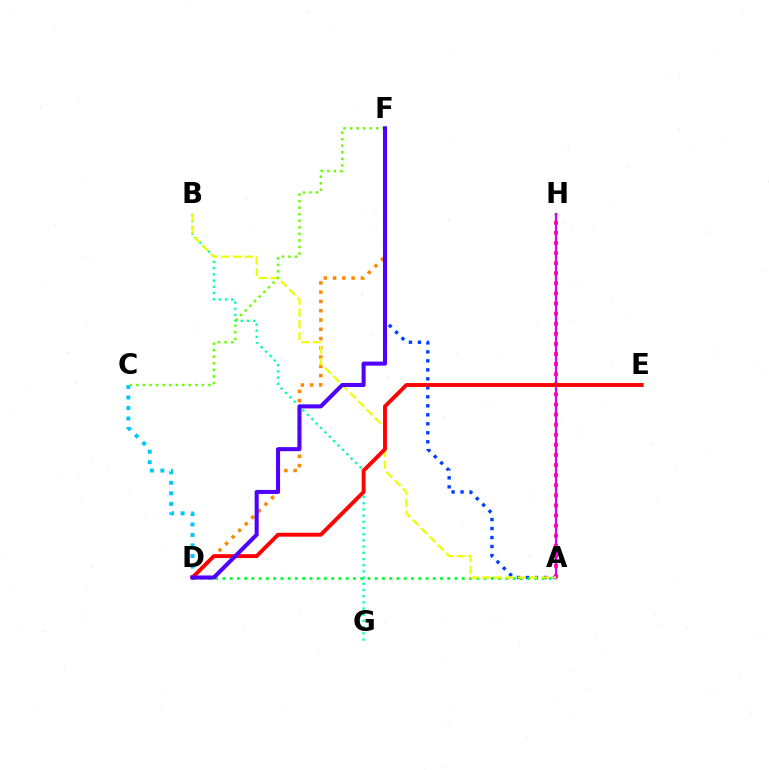{('D', 'F'): [{'color': '#ff8800', 'line_style': 'dotted', 'thickness': 2.52}, {'color': '#4f00ff', 'line_style': 'solid', 'thickness': 2.92}], ('A', 'F'): [{'color': '#003fff', 'line_style': 'dotted', 'thickness': 2.44}], ('A', 'D'): [{'color': '#00ff27', 'line_style': 'dotted', 'thickness': 1.97}], ('A', 'H'): [{'color': '#d600ff', 'line_style': 'solid', 'thickness': 1.6}, {'color': '#ff00a0', 'line_style': 'dotted', 'thickness': 2.74}], ('B', 'G'): [{'color': '#00ffaf', 'line_style': 'dotted', 'thickness': 1.68}], ('A', 'B'): [{'color': '#eeff00', 'line_style': 'dashed', 'thickness': 1.6}], ('C', 'D'): [{'color': '#00c7ff', 'line_style': 'dotted', 'thickness': 2.85}], ('C', 'F'): [{'color': '#66ff00', 'line_style': 'dotted', 'thickness': 1.78}], ('D', 'E'): [{'color': '#ff0000', 'line_style': 'solid', 'thickness': 2.8}]}